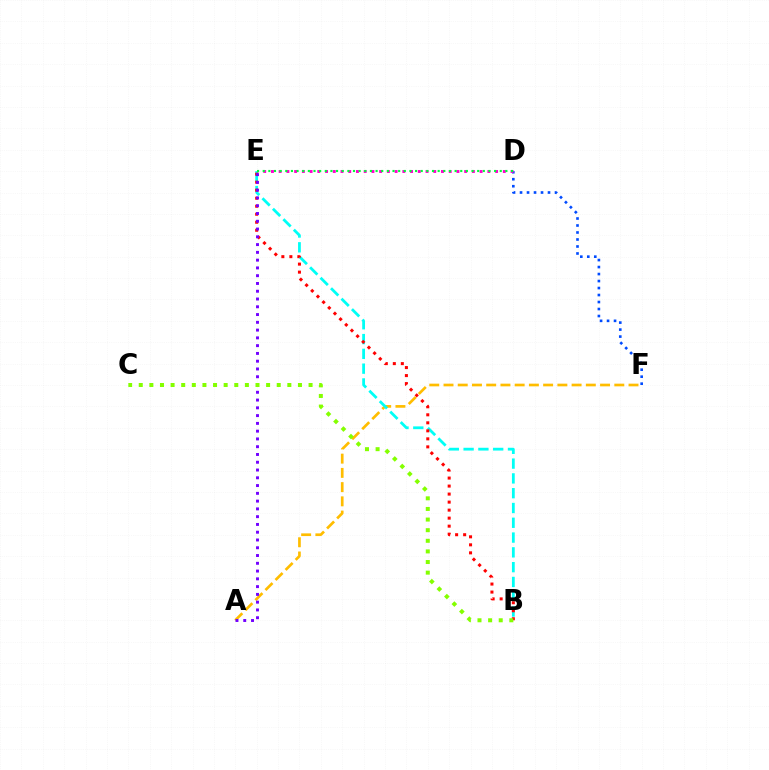{('A', 'F'): [{'color': '#ffbd00', 'line_style': 'dashed', 'thickness': 1.93}], ('D', 'F'): [{'color': '#004bff', 'line_style': 'dotted', 'thickness': 1.9}], ('D', 'E'): [{'color': '#ff00cf', 'line_style': 'dotted', 'thickness': 2.1}, {'color': '#00ff39', 'line_style': 'dotted', 'thickness': 1.53}], ('B', 'E'): [{'color': '#00fff6', 'line_style': 'dashed', 'thickness': 2.01}, {'color': '#ff0000', 'line_style': 'dotted', 'thickness': 2.18}], ('A', 'E'): [{'color': '#7200ff', 'line_style': 'dotted', 'thickness': 2.11}], ('B', 'C'): [{'color': '#84ff00', 'line_style': 'dotted', 'thickness': 2.88}]}